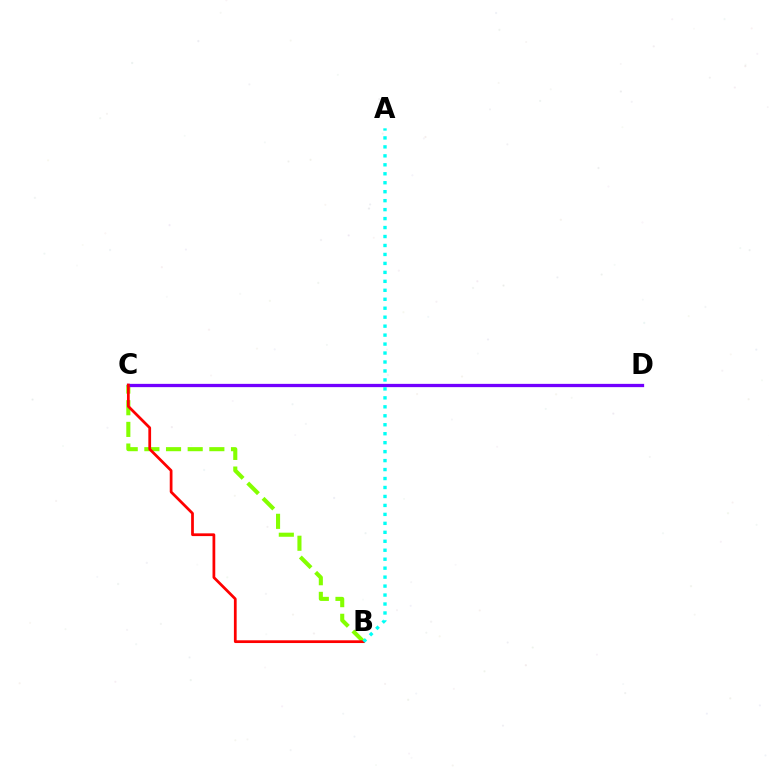{('B', 'C'): [{'color': '#84ff00', 'line_style': 'dashed', 'thickness': 2.94}, {'color': '#ff0000', 'line_style': 'solid', 'thickness': 1.98}], ('C', 'D'): [{'color': '#7200ff', 'line_style': 'solid', 'thickness': 2.36}], ('A', 'B'): [{'color': '#00fff6', 'line_style': 'dotted', 'thickness': 2.44}]}